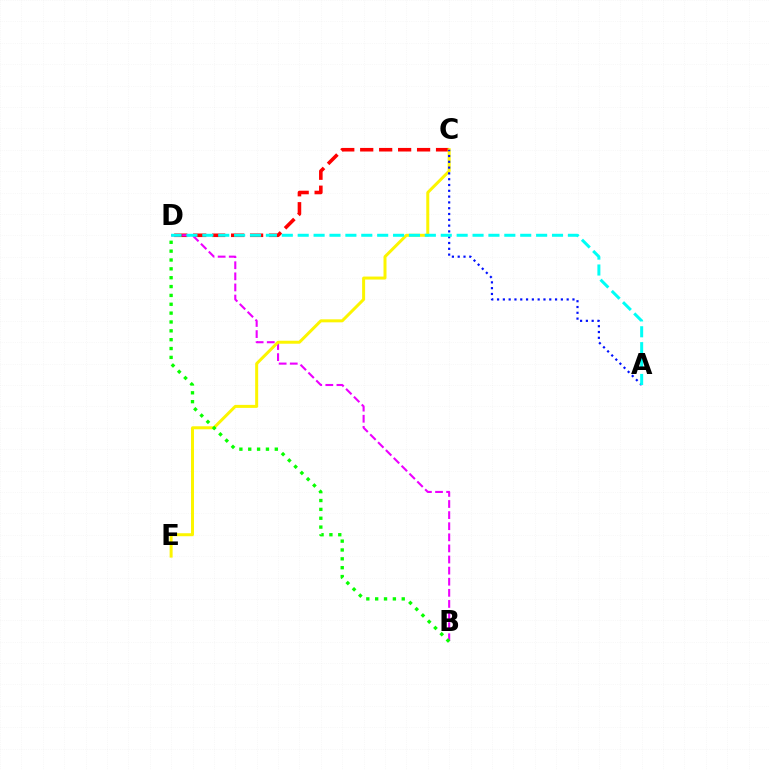{('C', 'D'): [{'color': '#ff0000', 'line_style': 'dashed', 'thickness': 2.58}], ('B', 'D'): [{'color': '#ee00ff', 'line_style': 'dashed', 'thickness': 1.51}, {'color': '#08ff00', 'line_style': 'dotted', 'thickness': 2.41}], ('C', 'E'): [{'color': '#fcf500', 'line_style': 'solid', 'thickness': 2.16}], ('A', 'C'): [{'color': '#0010ff', 'line_style': 'dotted', 'thickness': 1.58}], ('A', 'D'): [{'color': '#00fff6', 'line_style': 'dashed', 'thickness': 2.16}]}